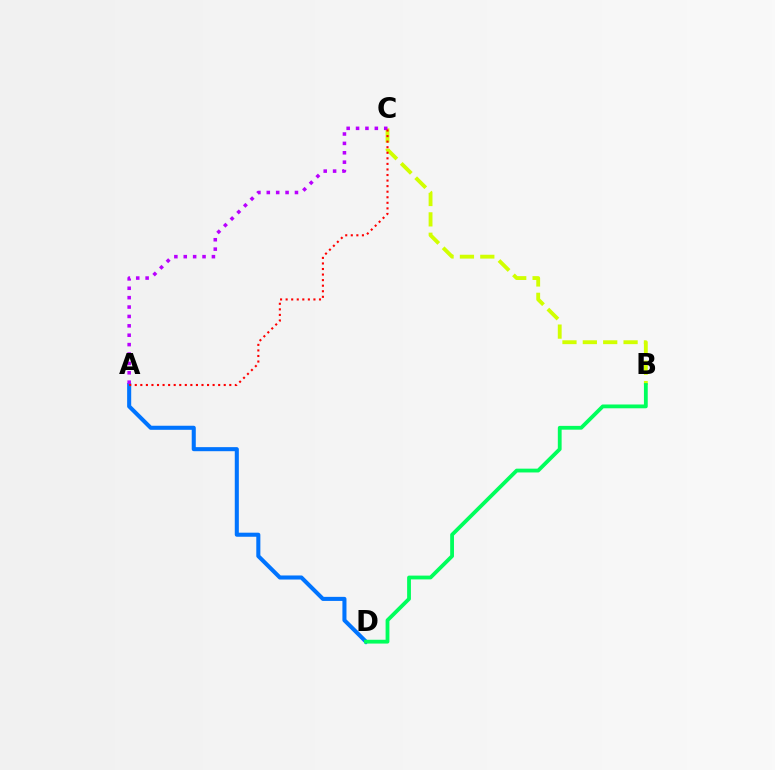{('B', 'C'): [{'color': '#d1ff00', 'line_style': 'dashed', 'thickness': 2.77}], ('A', 'D'): [{'color': '#0074ff', 'line_style': 'solid', 'thickness': 2.92}], ('B', 'D'): [{'color': '#00ff5c', 'line_style': 'solid', 'thickness': 2.74}], ('A', 'C'): [{'color': '#b900ff', 'line_style': 'dotted', 'thickness': 2.55}, {'color': '#ff0000', 'line_style': 'dotted', 'thickness': 1.51}]}